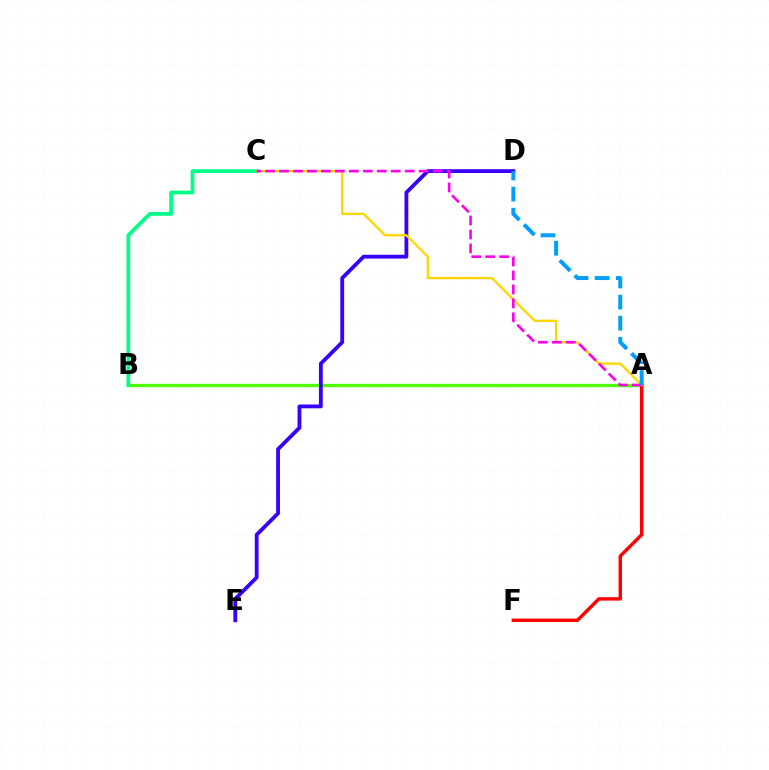{('A', 'B'): [{'color': '#4fff00', 'line_style': 'solid', 'thickness': 2.4}], ('D', 'E'): [{'color': '#3700ff', 'line_style': 'solid', 'thickness': 2.75}], ('B', 'C'): [{'color': '#00ff86', 'line_style': 'solid', 'thickness': 2.7}], ('A', 'F'): [{'color': '#ff0000', 'line_style': 'solid', 'thickness': 2.47}], ('A', 'C'): [{'color': '#ffd500', 'line_style': 'solid', 'thickness': 1.67}, {'color': '#ff00ed', 'line_style': 'dashed', 'thickness': 1.9}], ('A', 'D'): [{'color': '#009eff', 'line_style': 'dashed', 'thickness': 2.87}]}